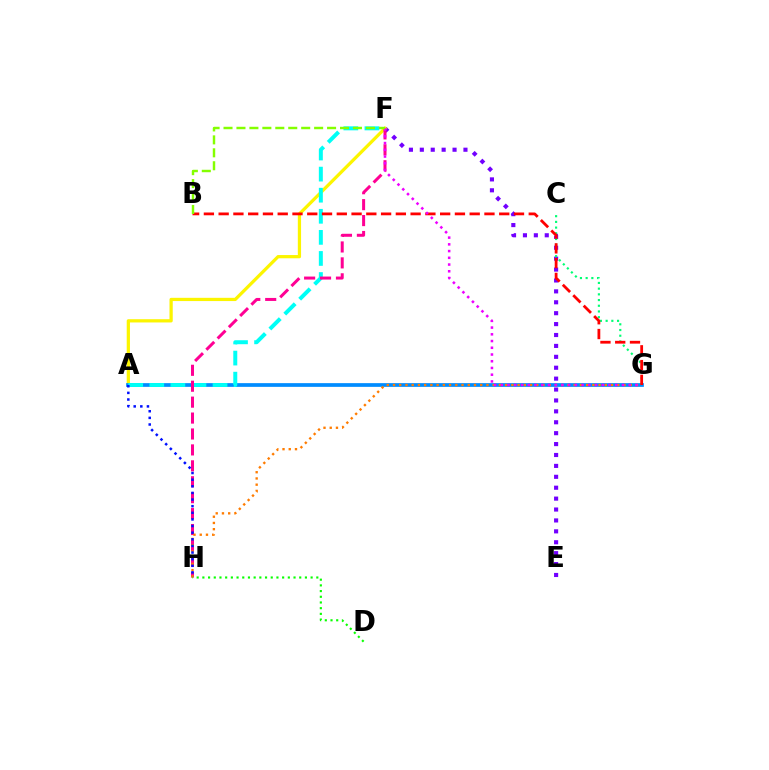{('E', 'F'): [{'color': '#7200ff', 'line_style': 'dotted', 'thickness': 2.96}], ('A', 'F'): [{'color': '#fcf500', 'line_style': 'solid', 'thickness': 2.34}, {'color': '#00fff6', 'line_style': 'dashed', 'thickness': 2.86}], ('A', 'G'): [{'color': '#008cff', 'line_style': 'solid', 'thickness': 2.68}], ('C', 'G'): [{'color': '#00ff74', 'line_style': 'dotted', 'thickness': 1.55}], ('F', 'H'): [{'color': '#ff0094', 'line_style': 'dashed', 'thickness': 2.16}], ('B', 'G'): [{'color': '#ff0000', 'line_style': 'dashed', 'thickness': 2.01}], ('G', 'H'): [{'color': '#ff7c00', 'line_style': 'dotted', 'thickness': 1.69}], ('A', 'H'): [{'color': '#0010ff', 'line_style': 'dotted', 'thickness': 1.8}], ('F', 'G'): [{'color': '#ee00ff', 'line_style': 'dotted', 'thickness': 1.83}], ('D', 'H'): [{'color': '#08ff00', 'line_style': 'dotted', 'thickness': 1.55}], ('B', 'F'): [{'color': '#84ff00', 'line_style': 'dashed', 'thickness': 1.76}]}